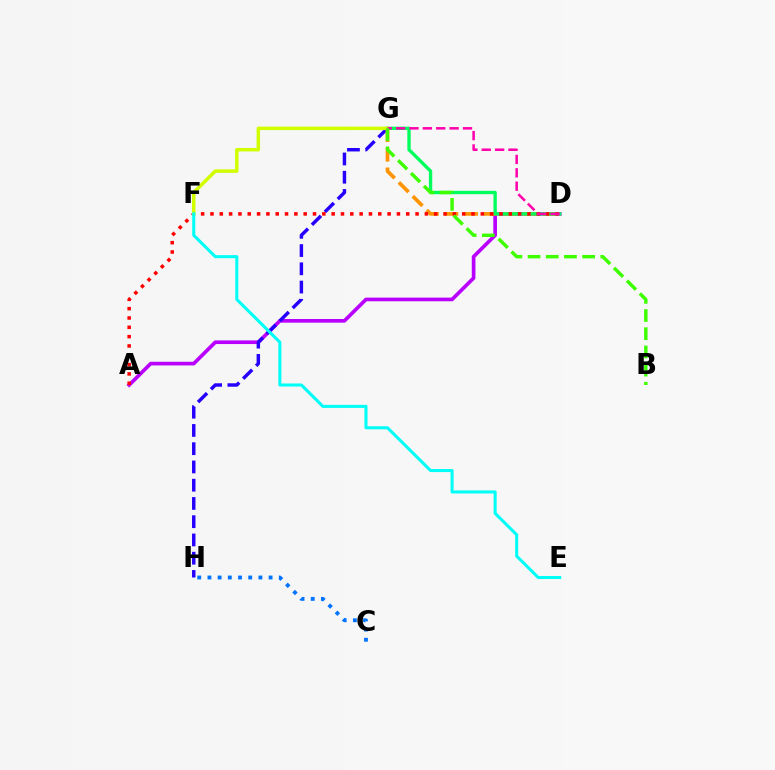{('A', 'D'): [{'color': '#b900ff', 'line_style': 'solid', 'thickness': 2.64}, {'color': '#ff0000', 'line_style': 'dotted', 'thickness': 2.53}], ('G', 'H'): [{'color': '#2500ff', 'line_style': 'dashed', 'thickness': 2.48}], ('D', 'G'): [{'color': '#ff9400', 'line_style': 'dashed', 'thickness': 2.66}, {'color': '#00ff5c', 'line_style': 'solid', 'thickness': 2.41}, {'color': '#ff00ac', 'line_style': 'dashed', 'thickness': 1.82}], ('F', 'G'): [{'color': '#d1ff00', 'line_style': 'solid', 'thickness': 2.51}], ('C', 'H'): [{'color': '#0074ff', 'line_style': 'dotted', 'thickness': 2.77}], ('E', 'F'): [{'color': '#00fff6', 'line_style': 'solid', 'thickness': 2.2}], ('B', 'G'): [{'color': '#3dff00', 'line_style': 'dashed', 'thickness': 2.47}]}